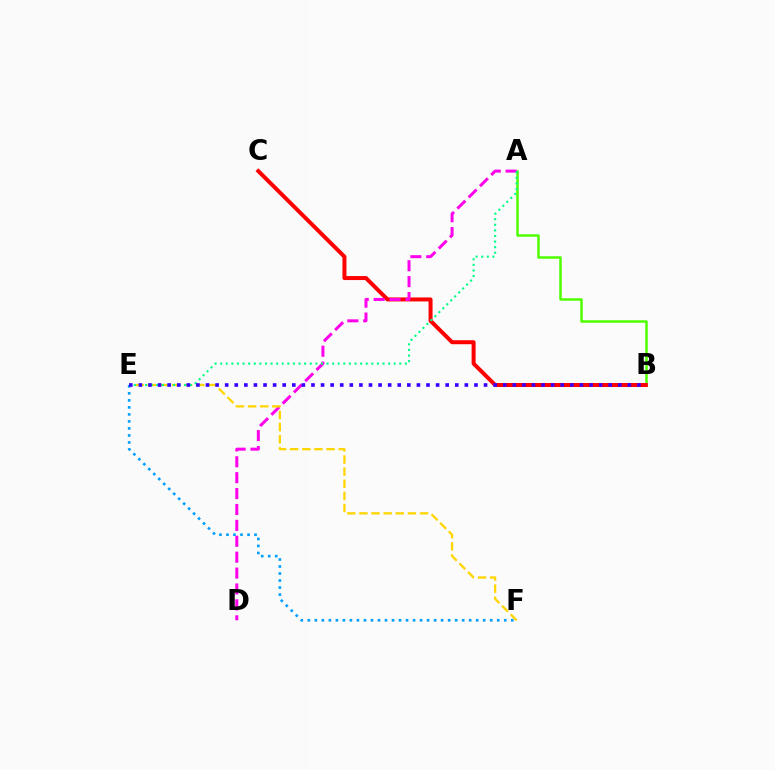{('A', 'B'): [{'color': '#4fff00', 'line_style': 'solid', 'thickness': 1.81}], ('B', 'C'): [{'color': '#ff0000', 'line_style': 'solid', 'thickness': 2.87}], ('E', 'F'): [{'color': '#009eff', 'line_style': 'dotted', 'thickness': 1.91}, {'color': '#ffd500', 'line_style': 'dashed', 'thickness': 1.65}], ('A', 'D'): [{'color': '#ff00ed', 'line_style': 'dashed', 'thickness': 2.16}], ('A', 'E'): [{'color': '#00ff86', 'line_style': 'dotted', 'thickness': 1.52}], ('B', 'E'): [{'color': '#3700ff', 'line_style': 'dotted', 'thickness': 2.6}]}